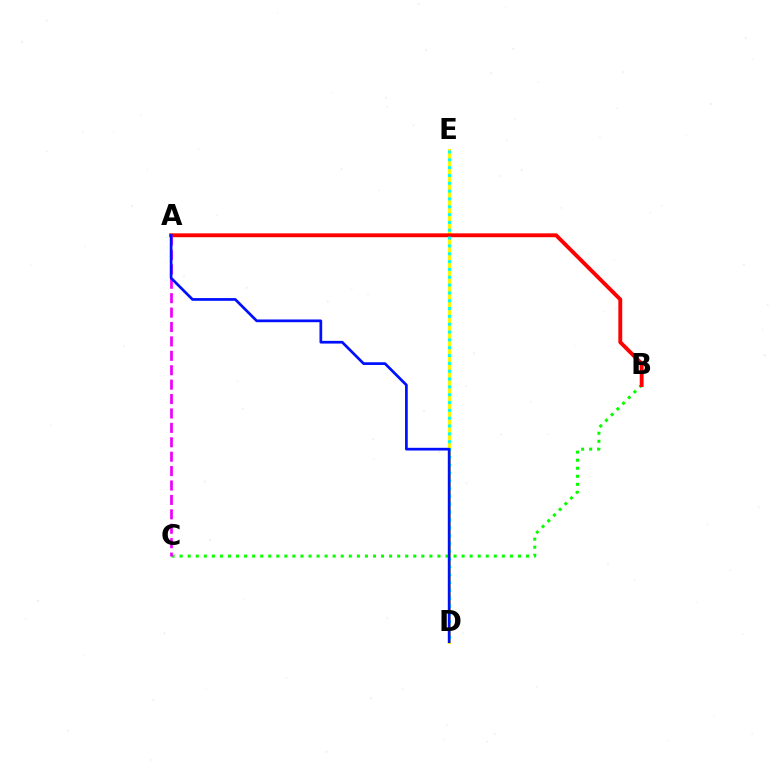{('D', 'E'): [{'color': '#fcf500', 'line_style': 'solid', 'thickness': 2.27}, {'color': '#00fff6', 'line_style': 'dotted', 'thickness': 2.13}], ('B', 'C'): [{'color': '#08ff00', 'line_style': 'dotted', 'thickness': 2.19}], ('A', 'B'): [{'color': '#ff0000', 'line_style': 'solid', 'thickness': 2.79}], ('A', 'C'): [{'color': '#ee00ff', 'line_style': 'dashed', 'thickness': 1.96}], ('A', 'D'): [{'color': '#0010ff', 'line_style': 'solid', 'thickness': 1.95}]}